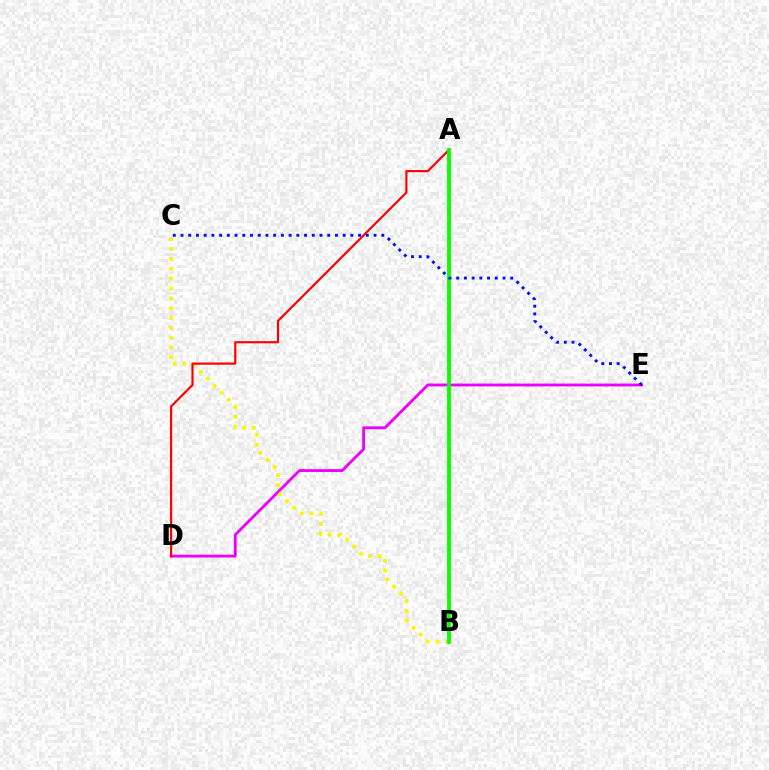{('A', 'B'): [{'color': '#00fff6', 'line_style': 'dotted', 'thickness': 1.58}, {'color': '#08ff00', 'line_style': 'solid', 'thickness': 2.76}], ('D', 'E'): [{'color': '#ee00ff', 'line_style': 'solid', 'thickness': 2.04}], ('B', 'C'): [{'color': '#fcf500', 'line_style': 'dotted', 'thickness': 2.68}], ('A', 'D'): [{'color': '#ff0000', 'line_style': 'solid', 'thickness': 1.56}], ('C', 'E'): [{'color': '#0010ff', 'line_style': 'dotted', 'thickness': 2.1}]}